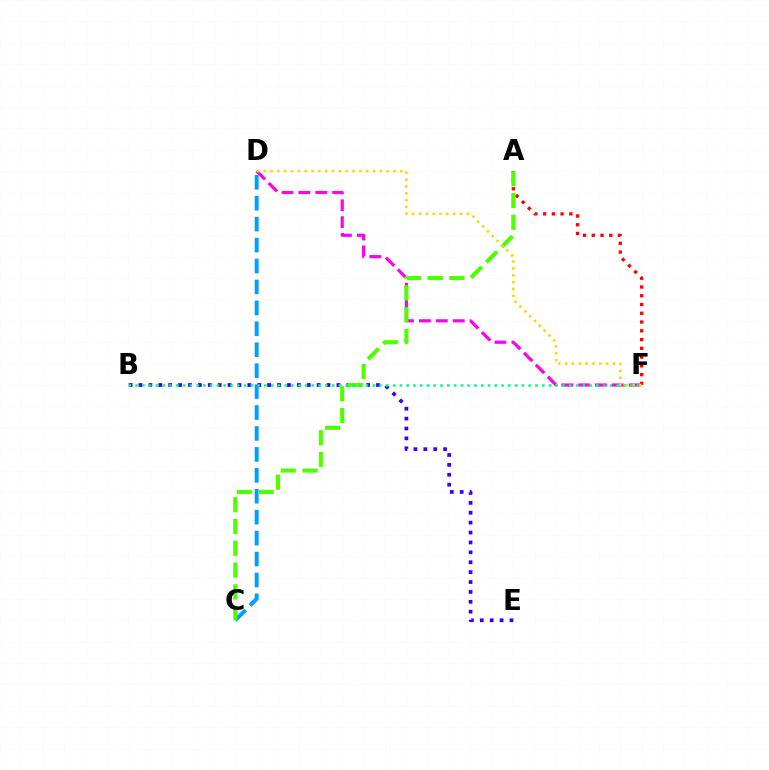{('D', 'F'): [{'color': '#ff00ed', 'line_style': 'dashed', 'thickness': 2.29}, {'color': '#ffd500', 'line_style': 'dotted', 'thickness': 1.86}], ('A', 'F'): [{'color': '#ff0000', 'line_style': 'dotted', 'thickness': 2.38}], ('C', 'D'): [{'color': '#009eff', 'line_style': 'dashed', 'thickness': 2.84}], ('B', 'E'): [{'color': '#3700ff', 'line_style': 'dotted', 'thickness': 2.69}], ('A', 'C'): [{'color': '#4fff00', 'line_style': 'dashed', 'thickness': 2.96}], ('B', 'F'): [{'color': '#00ff86', 'line_style': 'dotted', 'thickness': 1.84}]}